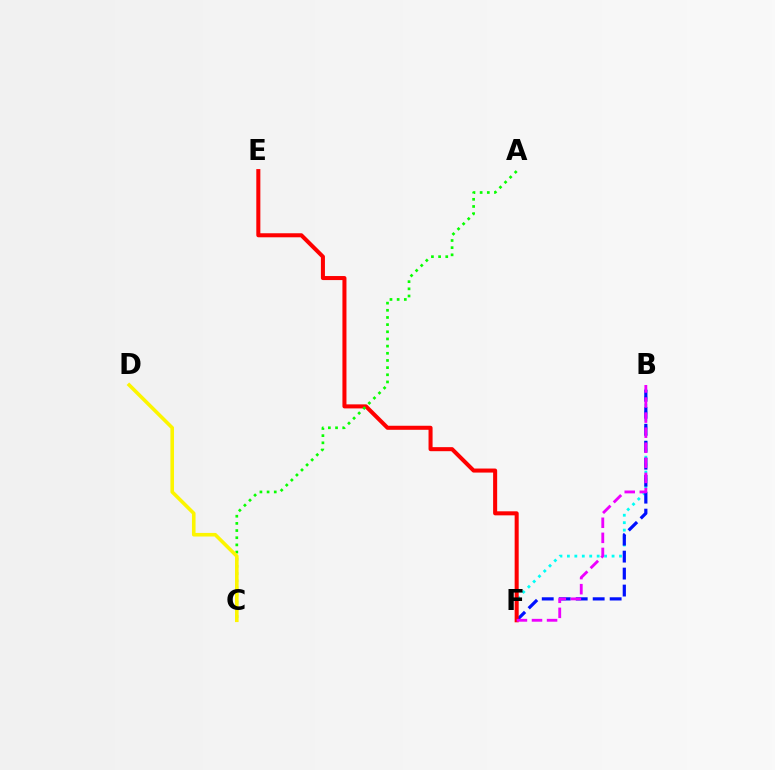{('B', 'F'): [{'color': '#00fff6', 'line_style': 'dotted', 'thickness': 2.02}, {'color': '#0010ff', 'line_style': 'dashed', 'thickness': 2.31}, {'color': '#ee00ff', 'line_style': 'dashed', 'thickness': 2.05}], ('E', 'F'): [{'color': '#ff0000', 'line_style': 'solid', 'thickness': 2.91}], ('A', 'C'): [{'color': '#08ff00', 'line_style': 'dotted', 'thickness': 1.95}], ('C', 'D'): [{'color': '#fcf500', 'line_style': 'solid', 'thickness': 2.58}]}